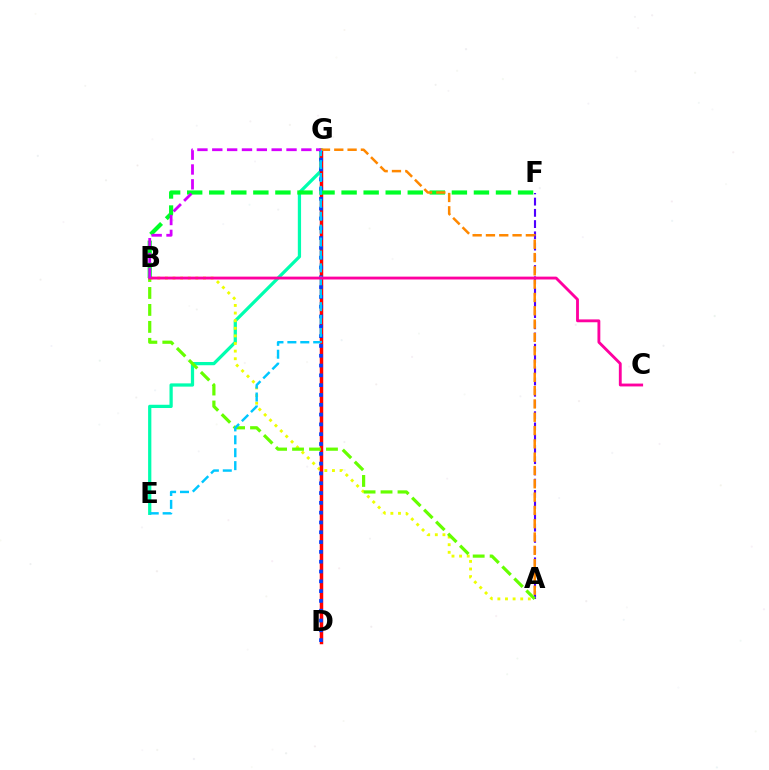{('E', 'G'): [{'color': '#00ffaf', 'line_style': 'solid', 'thickness': 2.34}, {'color': '#00c7ff', 'line_style': 'dashed', 'thickness': 1.75}], ('A', 'F'): [{'color': '#4f00ff', 'line_style': 'dashed', 'thickness': 1.53}], ('A', 'B'): [{'color': '#eeff00', 'line_style': 'dotted', 'thickness': 2.07}, {'color': '#66ff00', 'line_style': 'dashed', 'thickness': 2.3}], ('D', 'G'): [{'color': '#ff0000', 'line_style': 'solid', 'thickness': 2.5}, {'color': '#003fff', 'line_style': 'dotted', 'thickness': 2.66}], ('B', 'F'): [{'color': '#00ff27', 'line_style': 'dashed', 'thickness': 3.0}], ('A', 'G'): [{'color': '#ff8800', 'line_style': 'dashed', 'thickness': 1.81}], ('B', 'C'): [{'color': '#ff00a0', 'line_style': 'solid', 'thickness': 2.05}], ('B', 'G'): [{'color': '#d600ff', 'line_style': 'dashed', 'thickness': 2.02}]}